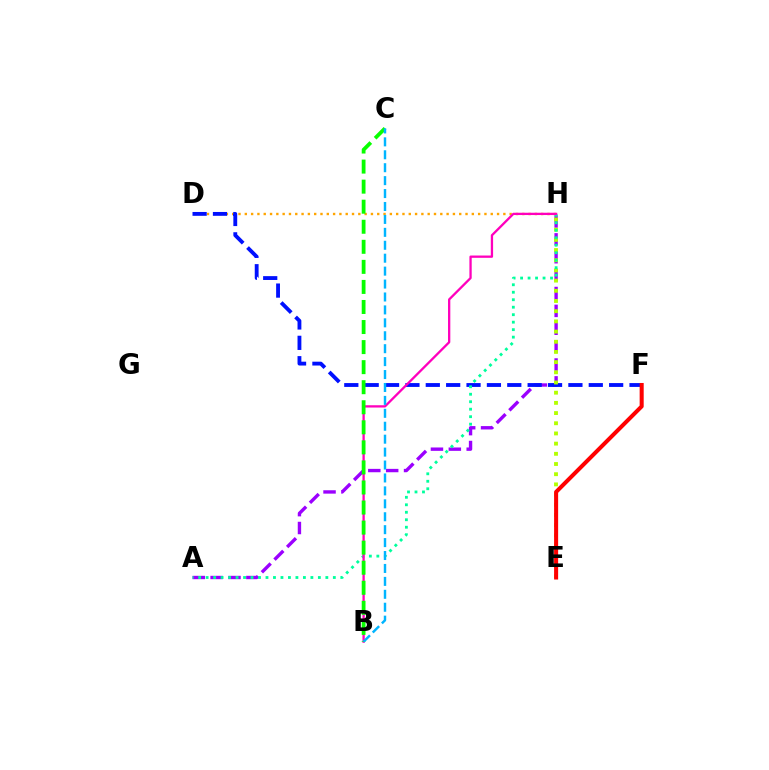{('D', 'H'): [{'color': '#ffa500', 'line_style': 'dotted', 'thickness': 1.71}], ('A', 'H'): [{'color': '#9b00ff', 'line_style': 'dashed', 'thickness': 2.43}, {'color': '#00ff9d', 'line_style': 'dotted', 'thickness': 2.03}], ('D', 'F'): [{'color': '#0010ff', 'line_style': 'dashed', 'thickness': 2.77}], ('E', 'H'): [{'color': '#b3ff00', 'line_style': 'dotted', 'thickness': 2.77}], ('E', 'F'): [{'color': '#ff0000', 'line_style': 'solid', 'thickness': 2.91}], ('B', 'H'): [{'color': '#ff00bd', 'line_style': 'solid', 'thickness': 1.65}], ('B', 'C'): [{'color': '#08ff00', 'line_style': 'dashed', 'thickness': 2.72}, {'color': '#00b5ff', 'line_style': 'dashed', 'thickness': 1.76}]}